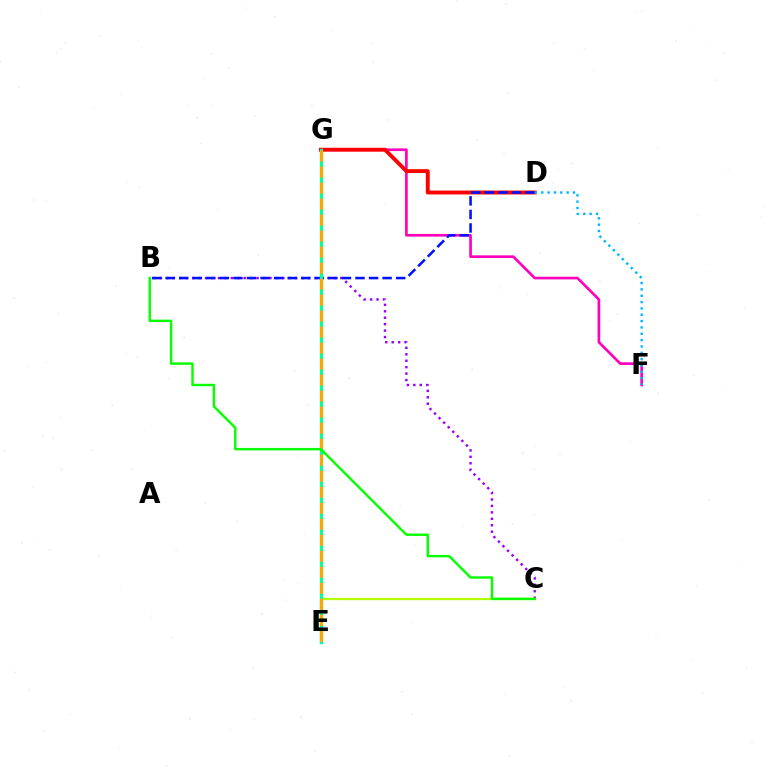{('F', 'G'): [{'color': '#ff00bd', 'line_style': 'solid', 'thickness': 1.92}], ('D', 'G'): [{'color': '#ff0000', 'line_style': 'solid', 'thickness': 2.79}], ('B', 'C'): [{'color': '#9b00ff', 'line_style': 'dotted', 'thickness': 1.75}, {'color': '#08ff00', 'line_style': 'solid', 'thickness': 1.74}], ('C', 'E'): [{'color': '#b3ff00', 'line_style': 'solid', 'thickness': 1.63}], ('B', 'D'): [{'color': '#0010ff', 'line_style': 'dashed', 'thickness': 1.84}], ('E', 'G'): [{'color': '#00ff9d', 'line_style': 'solid', 'thickness': 2.41}, {'color': '#ffa500', 'line_style': 'dashed', 'thickness': 2.17}], ('D', 'F'): [{'color': '#00b5ff', 'line_style': 'dotted', 'thickness': 1.72}]}